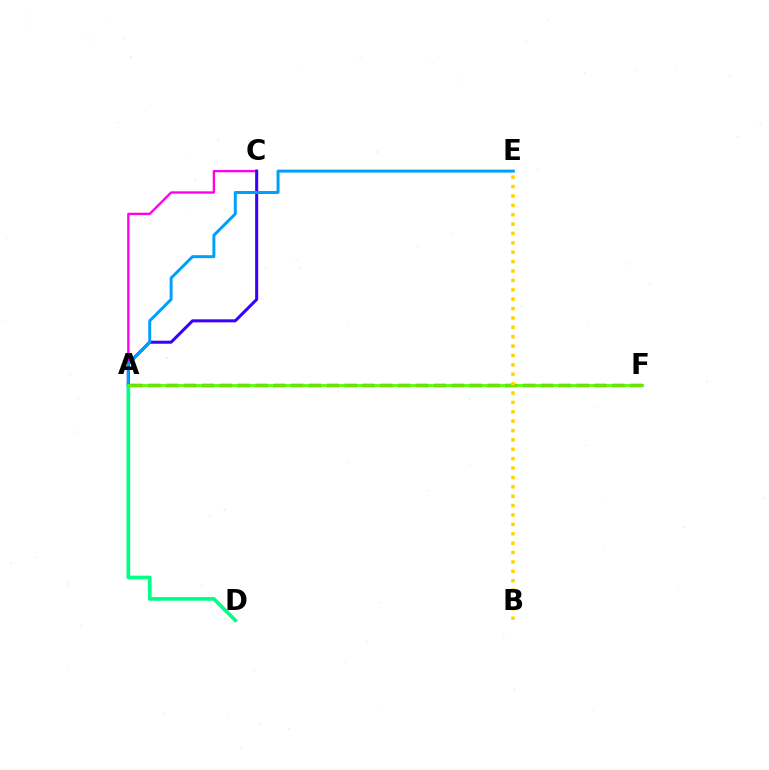{('A', 'D'): [{'color': '#00ff86', 'line_style': 'solid', 'thickness': 2.65}], ('A', 'F'): [{'color': '#ff0000', 'line_style': 'dashed', 'thickness': 2.42}, {'color': '#4fff00', 'line_style': 'solid', 'thickness': 1.98}], ('A', 'C'): [{'color': '#ff00ed', 'line_style': 'solid', 'thickness': 1.69}, {'color': '#3700ff', 'line_style': 'solid', 'thickness': 2.18}], ('A', 'E'): [{'color': '#009eff', 'line_style': 'solid', 'thickness': 2.14}], ('B', 'E'): [{'color': '#ffd500', 'line_style': 'dotted', 'thickness': 2.55}]}